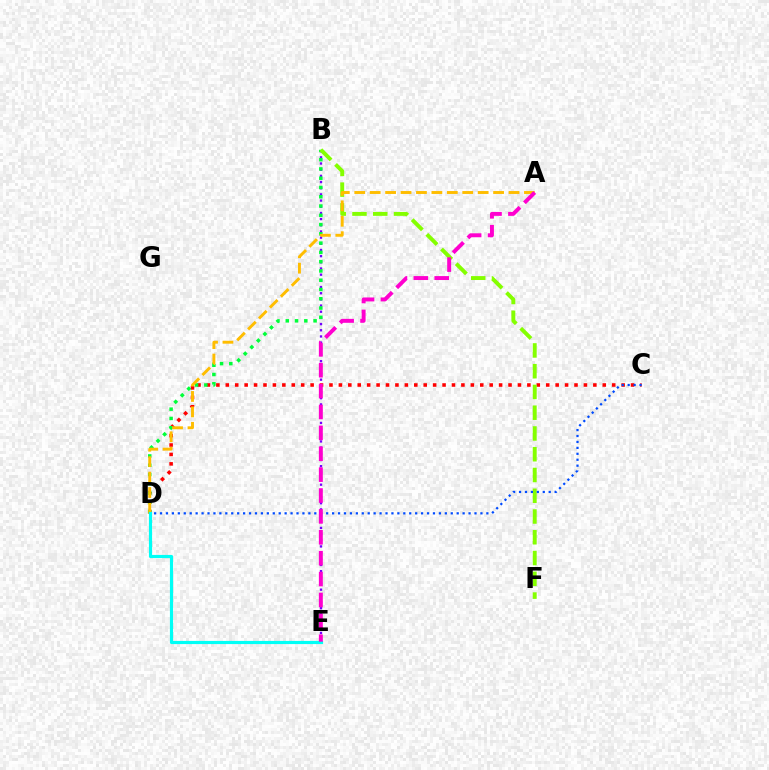{('B', 'E'): [{'color': '#7200ff', 'line_style': 'dotted', 'thickness': 1.68}], ('C', 'D'): [{'color': '#ff0000', 'line_style': 'dotted', 'thickness': 2.56}, {'color': '#004bff', 'line_style': 'dotted', 'thickness': 1.61}], ('B', 'D'): [{'color': '#00ff39', 'line_style': 'dotted', 'thickness': 2.52}], ('B', 'F'): [{'color': '#84ff00', 'line_style': 'dashed', 'thickness': 2.82}], ('A', 'D'): [{'color': '#ffbd00', 'line_style': 'dashed', 'thickness': 2.1}], ('D', 'E'): [{'color': '#00fff6', 'line_style': 'solid', 'thickness': 2.27}], ('A', 'E'): [{'color': '#ff00cf', 'line_style': 'dashed', 'thickness': 2.84}]}